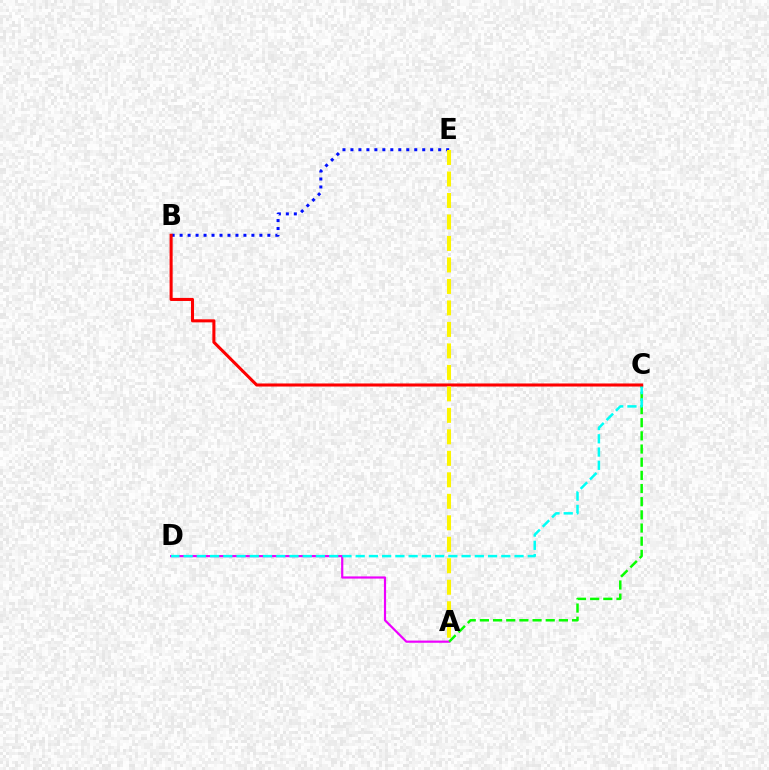{('B', 'E'): [{'color': '#0010ff', 'line_style': 'dotted', 'thickness': 2.17}], ('A', 'D'): [{'color': '#ee00ff', 'line_style': 'solid', 'thickness': 1.57}], ('A', 'C'): [{'color': '#08ff00', 'line_style': 'dashed', 'thickness': 1.79}], ('C', 'D'): [{'color': '#00fff6', 'line_style': 'dashed', 'thickness': 1.8}], ('B', 'C'): [{'color': '#ff0000', 'line_style': 'solid', 'thickness': 2.2}], ('A', 'E'): [{'color': '#fcf500', 'line_style': 'dashed', 'thickness': 2.92}]}